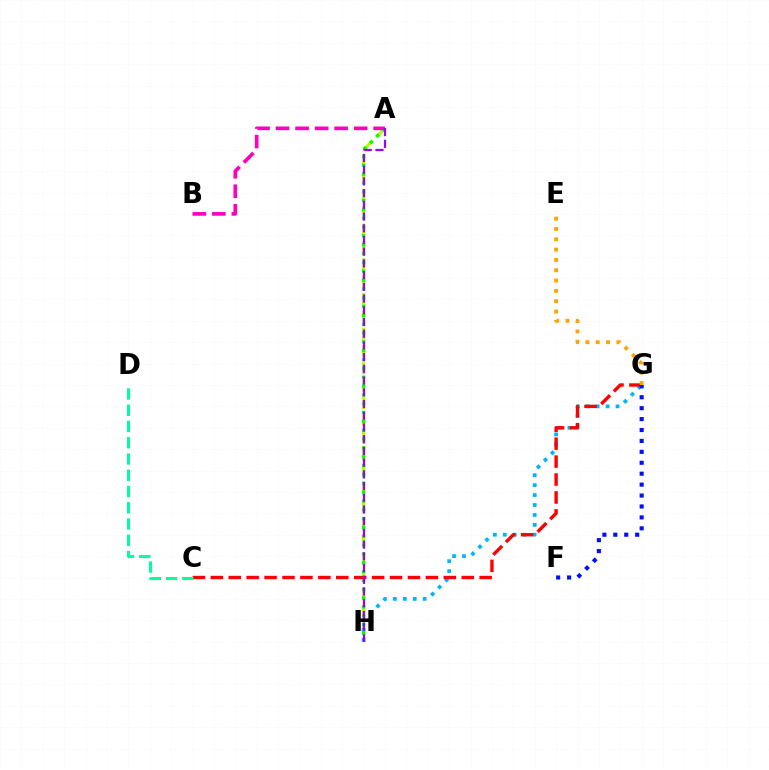{('A', 'H'): [{'color': '#b3ff00', 'line_style': 'dashed', 'thickness': 2.36}, {'color': '#08ff00', 'line_style': 'dotted', 'thickness': 2.4}, {'color': '#9b00ff', 'line_style': 'dashed', 'thickness': 1.59}], ('A', 'B'): [{'color': '#ff00bd', 'line_style': 'dashed', 'thickness': 2.65}], ('G', 'H'): [{'color': '#00b5ff', 'line_style': 'dotted', 'thickness': 2.7}], ('C', 'G'): [{'color': '#ff0000', 'line_style': 'dashed', 'thickness': 2.43}], ('C', 'D'): [{'color': '#00ff9d', 'line_style': 'dashed', 'thickness': 2.21}], ('F', 'G'): [{'color': '#0010ff', 'line_style': 'dotted', 'thickness': 2.97}], ('E', 'G'): [{'color': '#ffa500', 'line_style': 'dotted', 'thickness': 2.8}]}